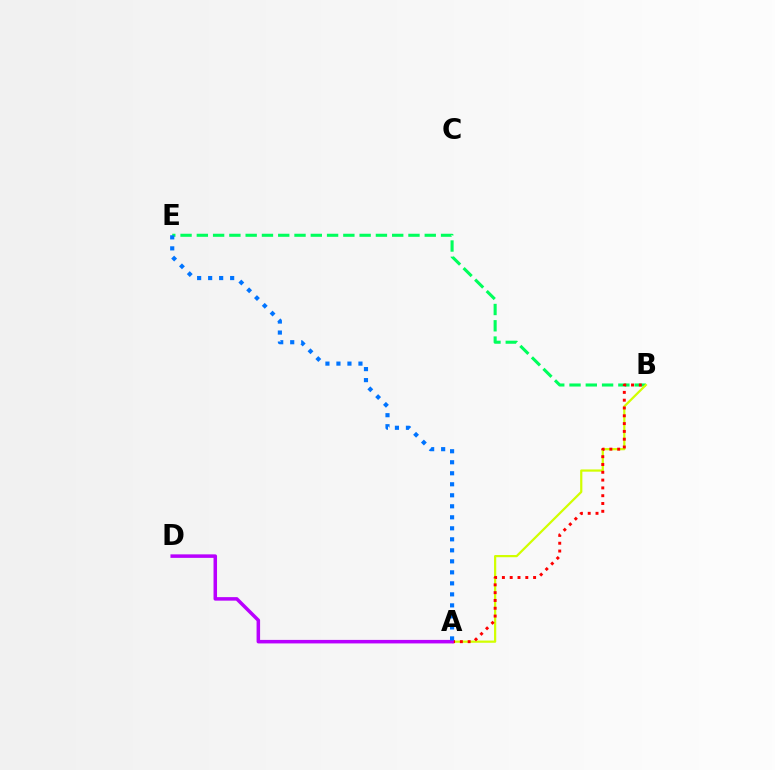{('B', 'E'): [{'color': '#00ff5c', 'line_style': 'dashed', 'thickness': 2.21}], ('A', 'B'): [{'color': '#d1ff00', 'line_style': 'solid', 'thickness': 1.6}, {'color': '#ff0000', 'line_style': 'dotted', 'thickness': 2.12}], ('A', 'D'): [{'color': '#b900ff', 'line_style': 'solid', 'thickness': 2.53}], ('A', 'E'): [{'color': '#0074ff', 'line_style': 'dotted', 'thickness': 2.99}]}